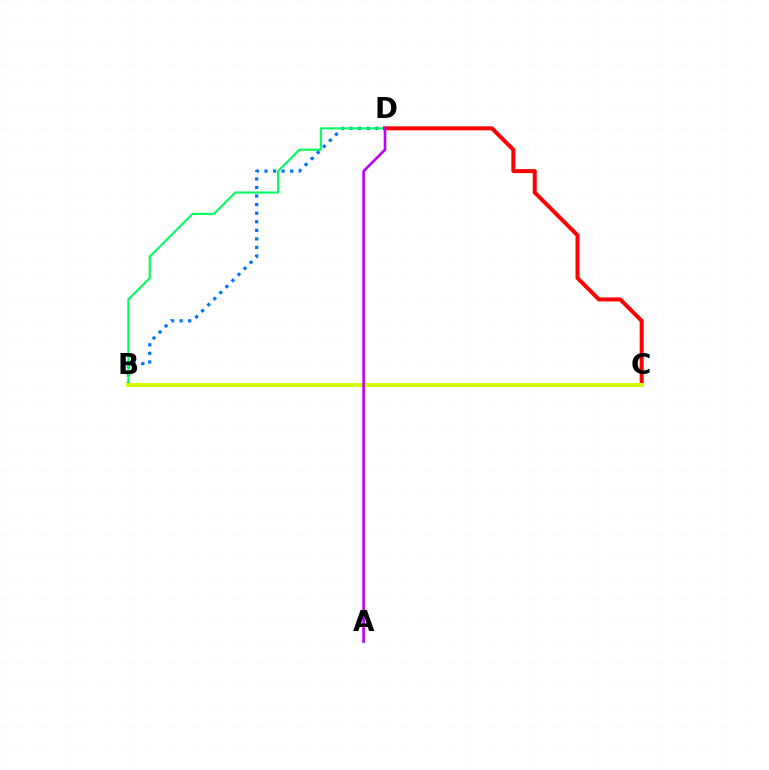{('B', 'D'): [{'color': '#0074ff', 'line_style': 'dotted', 'thickness': 2.33}, {'color': '#00ff5c', 'line_style': 'solid', 'thickness': 1.51}], ('C', 'D'): [{'color': '#ff0000', 'line_style': 'solid', 'thickness': 2.87}], ('B', 'C'): [{'color': '#d1ff00', 'line_style': 'solid', 'thickness': 2.85}], ('A', 'D'): [{'color': '#b900ff', 'line_style': 'solid', 'thickness': 1.87}]}